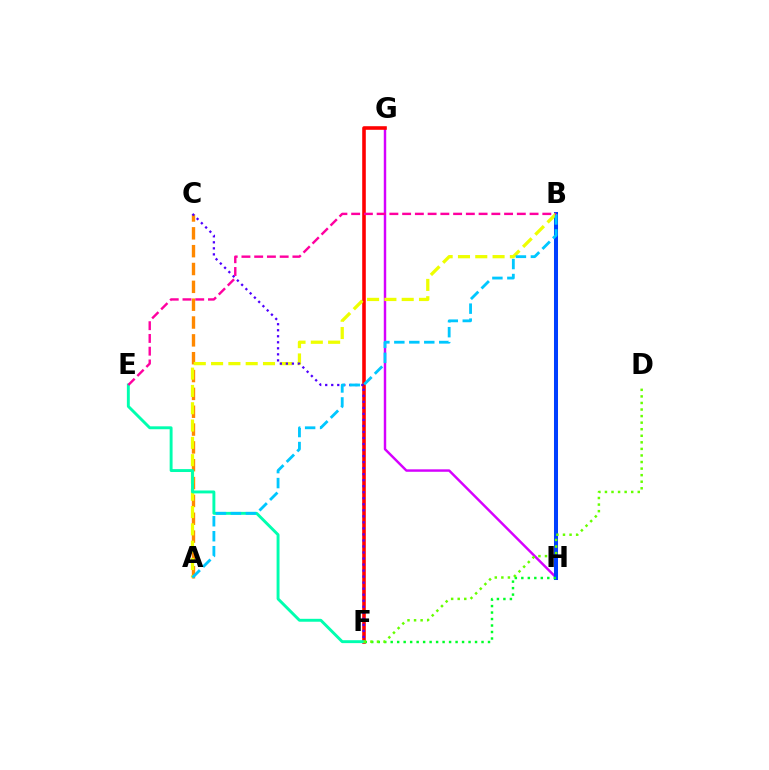{('G', 'H'): [{'color': '#d600ff', 'line_style': 'solid', 'thickness': 1.76}], ('A', 'C'): [{'color': '#ff8800', 'line_style': 'dashed', 'thickness': 2.42}], ('B', 'H'): [{'color': '#003fff', 'line_style': 'solid', 'thickness': 2.9}], ('F', 'G'): [{'color': '#ff0000', 'line_style': 'solid', 'thickness': 2.58}], ('A', 'B'): [{'color': '#eeff00', 'line_style': 'dashed', 'thickness': 2.35}, {'color': '#00c7ff', 'line_style': 'dashed', 'thickness': 2.03}], ('F', 'H'): [{'color': '#00ff27', 'line_style': 'dotted', 'thickness': 1.76}], ('E', 'F'): [{'color': '#00ffaf', 'line_style': 'solid', 'thickness': 2.1}], ('C', 'F'): [{'color': '#4f00ff', 'line_style': 'dotted', 'thickness': 1.64}], ('B', 'E'): [{'color': '#ff00a0', 'line_style': 'dashed', 'thickness': 1.73}], ('D', 'F'): [{'color': '#66ff00', 'line_style': 'dotted', 'thickness': 1.78}]}